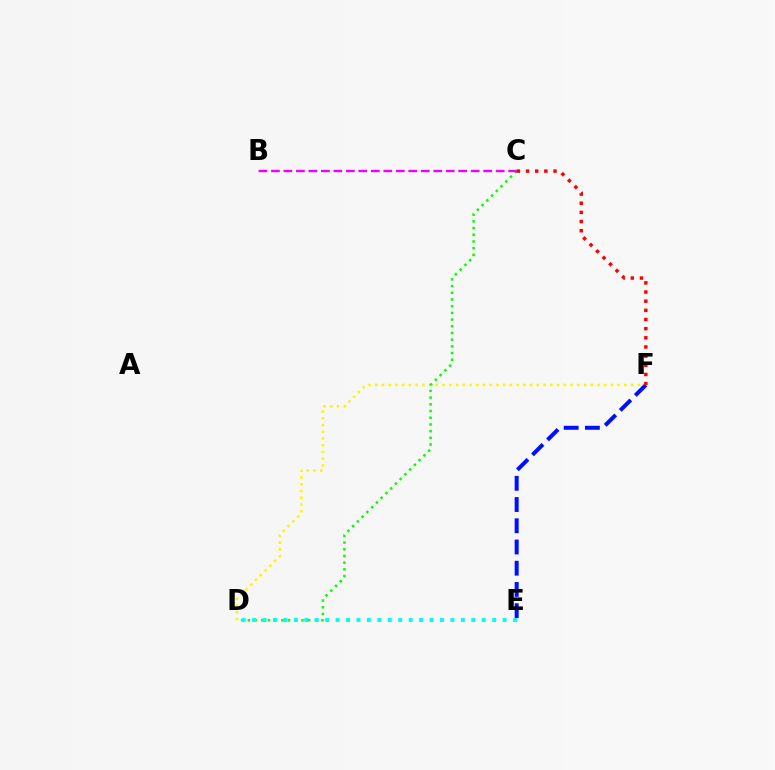{('D', 'F'): [{'color': '#fcf500', 'line_style': 'dotted', 'thickness': 1.83}], ('C', 'D'): [{'color': '#08ff00', 'line_style': 'dotted', 'thickness': 1.82}], ('E', 'F'): [{'color': '#0010ff', 'line_style': 'dashed', 'thickness': 2.88}], ('D', 'E'): [{'color': '#00fff6', 'line_style': 'dotted', 'thickness': 2.84}], ('C', 'F'): [{'color': '#ff0000', 'line_style': 'dotted', 'thickness': 2.49}], ('B', 'C'): [{'color': '#ee00ff', 'line_style': 'dashed', 'thickness': 1.7}]}